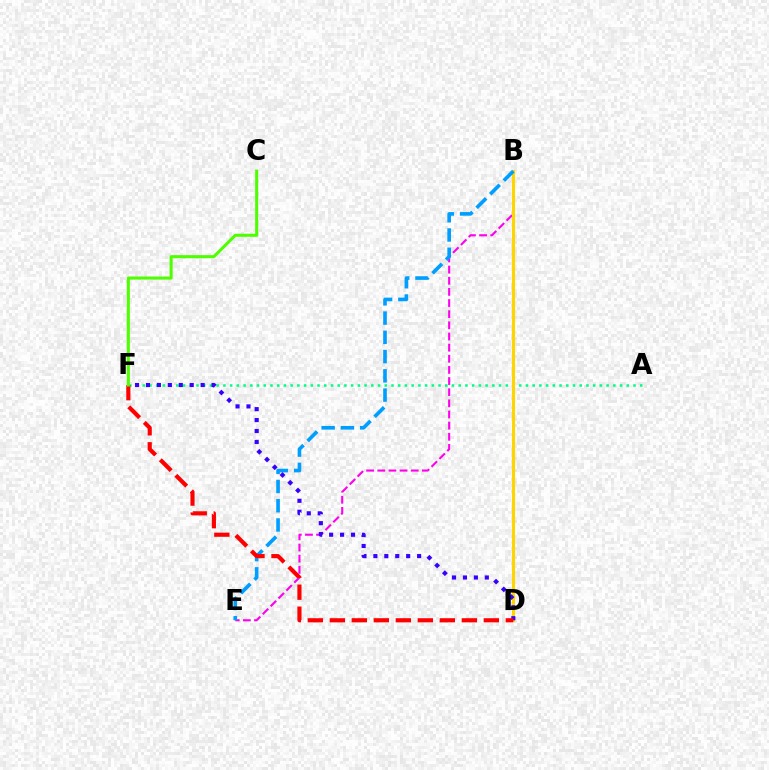{('B', 'E'): [{'color': '#ff00ed', 'line_style': 'dashed', 'thickness': 1.51}, {'color': '#009eff', 'line_style': 'dashed', 'thickness': 2.62}], ('A', 'F'): [{'color': '#00ff86', 'line_style': 'dotted', 'thickness': 1.83}], ('B', 'D'): [{'color': '#ffd500', 'line_style': 'solid', 'thickness': 2.25}], ('D', 'F'): [{'color': '#3700ff', 'line_style': 'dotted', 'thickness': 2.97}, {'color': '#ff0000', 'line_style': 'dashed', 'thickness': 2.99}], ('C', 'F'): [{'color': '#4fff00', 'line_style': 'solid', 'thickness': 2.2}]}